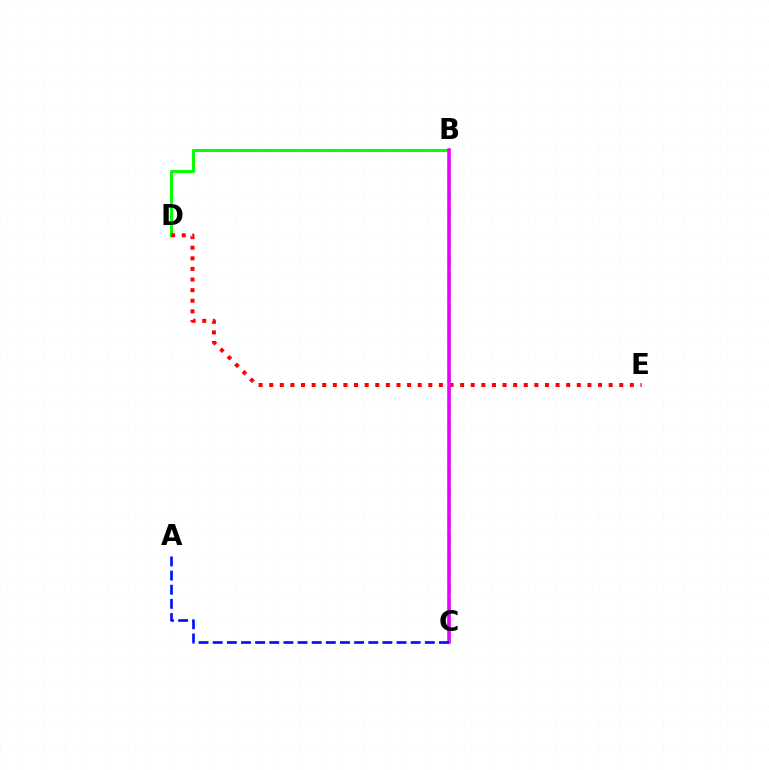{('B', 'D'): [{'color': '#08ff00', 'line_style': 'solid', 'thickness': 2.19}], ('B', 'C'): [{'color': '#00fff6', 'line_style': 'dashed', 'thickness': 2.22}, {'color': '#fcf500', 'line_style': 'dotted', 'thickness': 2.6}, {'color': '#ee00ff', 'line_style': 'solid', 'thickness': 2.57}], ('D', 'E'): [{'color': '#ff0000', 'line_style': 'dotted', 'thickness': 2.88}], ('A', 'C'): [{'color': '#0010ff', 'line_style': 'dashed', 'thickness': 1.92}]}